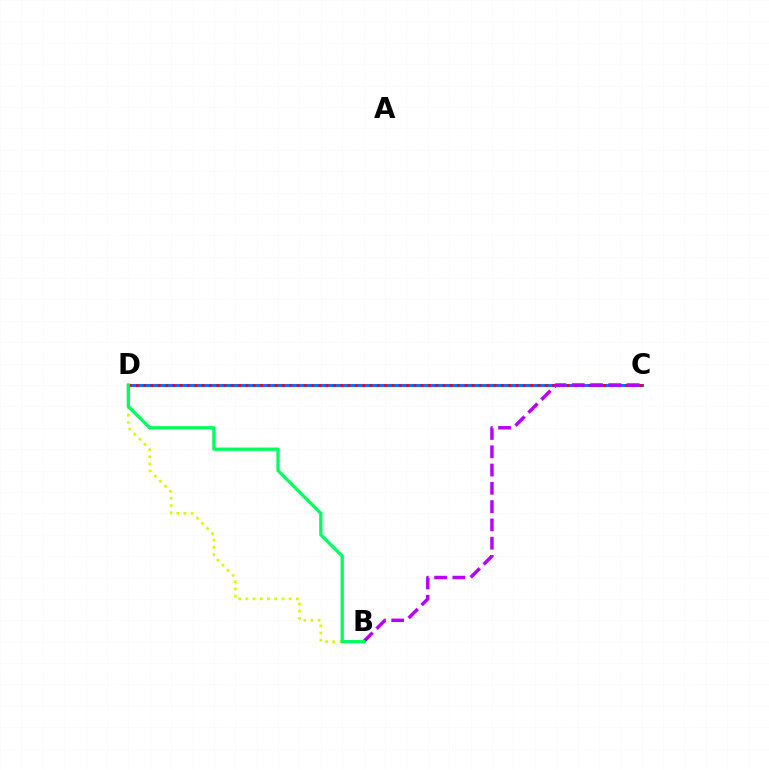{('B', 'D'): [{'color': '#d1ff00', 'line_style': 'dotted', 'thickness': 1.96}, {'color': '#00ff5c', 'line_style': 'solid', 'thickness': 2.35}], ('C', 'D'): [{'color': '#0074ff', 'line_style': 'solid', 'thickness': 2.23}, {'color': '#ff0000', 'line_style': 'dotted', 'thickness': 1.98}], ('B', 'C'): [{'color': '#b900ff', 'line_style': 'dashed', 'thickness': 2.48}]}